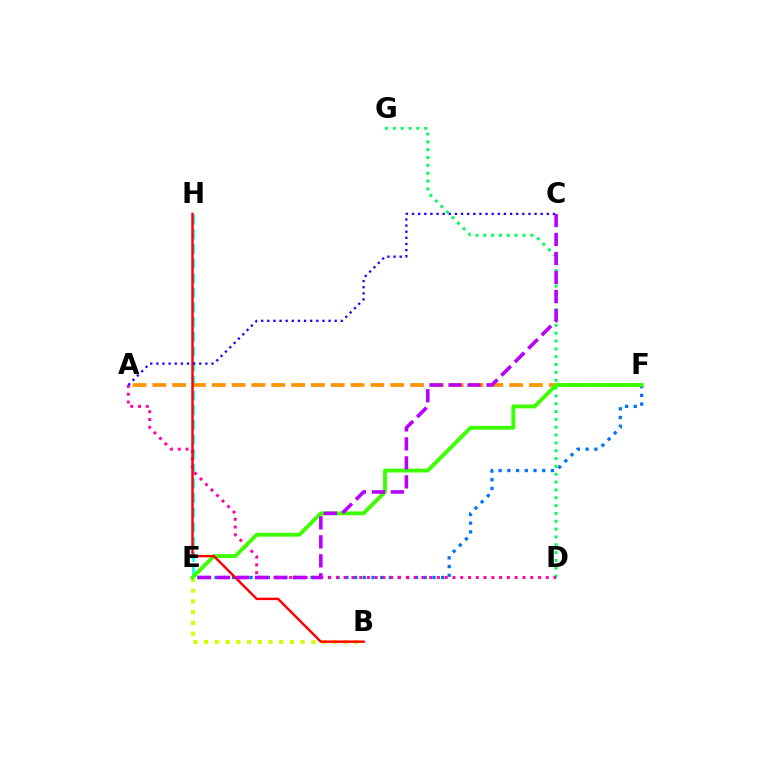{('E', 'H'): [{'color': '#00fff6', 'line_style': 'dashed', 'thickness': 1.99}], ('E', 'F'): [{'color': '#0074ff', 'line_style': 'dotted', 'thickness': 2.37}, {'color': '#3dff00', 'line_style': 'solid', 'thickness': 2.78}], ('A', 'F'): [{'color': '#ff9400', 'line_style': 'dashed', 'thickness': 2.69}], ('B', 'E'): [{'color': '#d1ff00', 'line_style': 'dotted', 'thickness': 2.92}], ('D', 'G'): [{'color': '#00ff5c', 'line_style': 'dotted', 'thickness': 2.13}], ('A', 'D'): [{'color': '#ff00ac', 'line_style': 'dotted', 'thickness': 2.11}], ('B', 'H'): [{'color': '#ff0000', 'line_style': 'solid', 'thickness': 1.75}], ('C', 'E'): [{'color': '#b900ff', 'line_style': 'dashed', 'thickness': 2.58}], ('A', 'C'): [{'color': '#2500ff', 'line_style': 'dotted', 'thickness': 1.66}]}